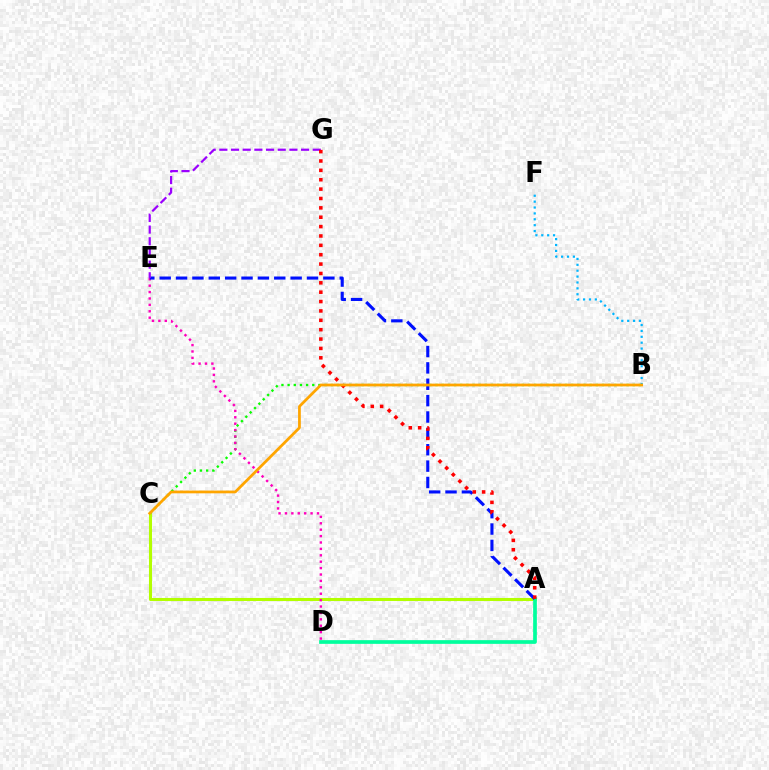{('A', 'C'): [{'color': '#b3ff00', 'line_style': 'solid', 'thickness': 2.21}], ('A', 'D'): [{'color': '#00ff9d', 'line_style': 'solid', 'thickness': 2.67}], ('B', 'C'): [{'color': '#08ff00', 'line_style': 'dotted', 'thickness': 1.67}, {'color': '#ffa500', 'line_style': 'solid', 'thickness': 1.98}], ('D', 'E'): [{'color': '#ff00bd', 'line_style': 'dotted', 'thickness': 1.74}], ('B', 'F'): [{'color': '#00b5ff', 'line_style': 'dotted', 'thickness': 1.6}], ('A', 'E'): [{'color': '#0010ff', 'line_style': 'dashed', 'thickness': 2.22}], ('E', 'G'): [{'color': '#9b00ff', 'line_style': 'dashed', 'thickness': 1.59}], ('A', 'G'): [{'color': '#ff0000', 'line_style': 'dotted', 'thickness': 2.55}]}